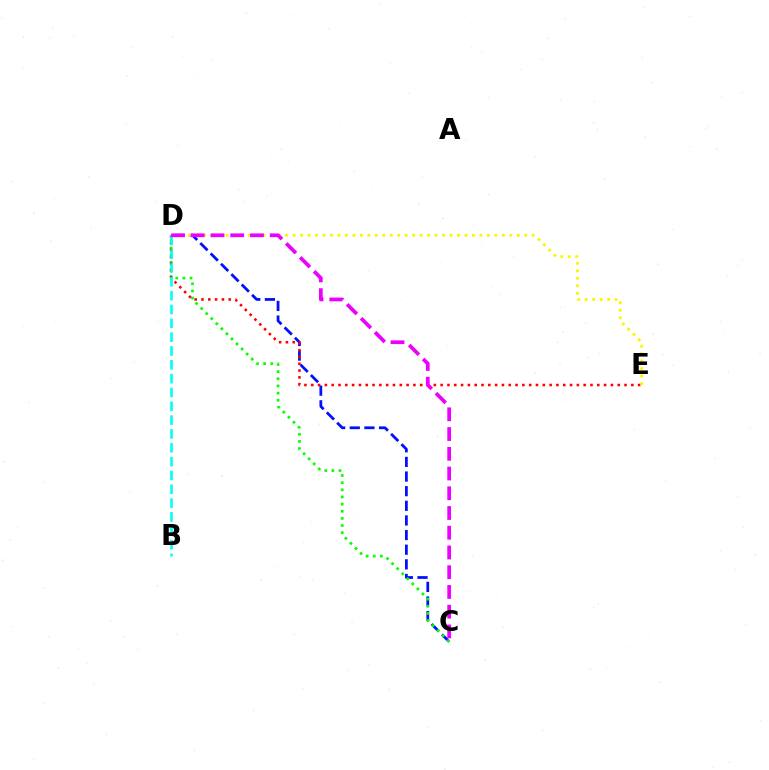{('C', 'D'): [{'color': '#0010ff', 'line_style': 'dashed', 'thickness': 1.99}, {'color': '#08ff00', 'line_style': 'dotted', 'thickness': 1.94}, {'color': '#ee00ff', 'line_style': 'dashed', 'thickness': 2.68}], ('D', 'E'): [{'color': '#ff0000', 'line_style': 'dotted', 'thickness': 1.85}, {'color': '#fcf500', 'line_style': 'dotted', 'thickness': 2.03}], ('B', 'D'): [{'color': '#00fff6', 'line_style': 'dashed', 'thickness': 1.88}]}